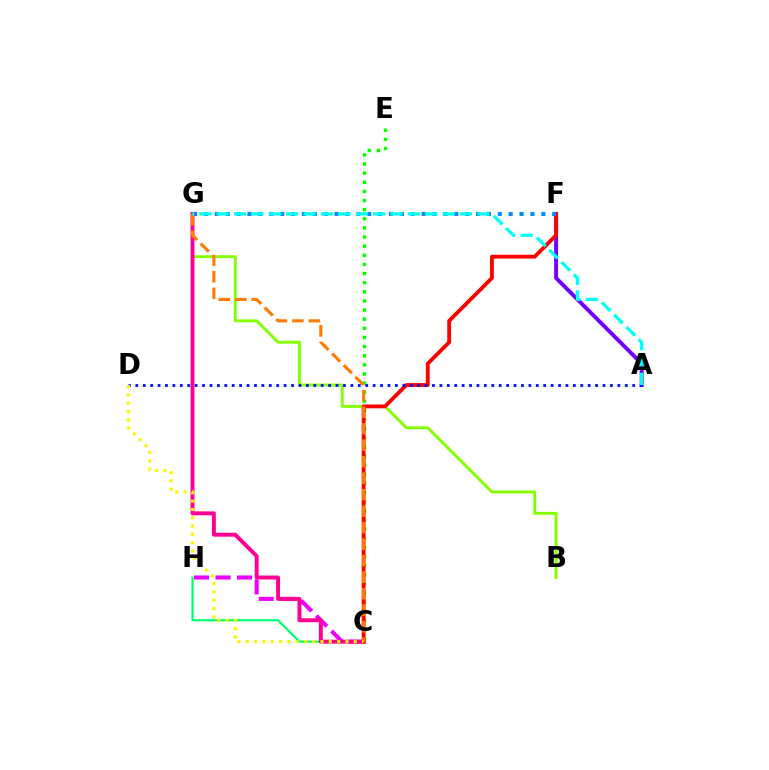{('A', 'F'): [{'color': '#7200ff', 'line_style': 'solid', 'thickness': 2.83}], ('C', 'E'): [{'color': '#08ff00', 'line_style': 'dotted', 'thickness': 2.48}], ('C', 'H'): [{'color': '#00ff74', 'line_style': 'solid', 'thickness': 1.6}, {'color': '#ee00ff', 'line_style': 'dashed', 'thickness': 2.92}], ('B', 'G'): [{'color': '#84ff00', 'line_style': 'solid', 'thickness': 2.09}], ('C', 'G'): [{'color': '#ff0094', 'line_style': 'solid', 'thickness': 2.83}, {'color': '#ff7c00', 'line_style': 'dashed', 'thickness': 2.24}], ('C', 'F'): [{'color': '#ff0000', 'line_style': 'solid', 'thickness': 2.76}], ('A', 'D'): [{'color': '#0010ff', 'line_style': 'dotted', 'thickness': 2.01}], ('F', 'G'): [{'color': '#008cff', 'line_style': 'dotted', 'thickness': 2.96}], ('A', 'G'): [{'color': '#00fff6', 'line_style': 'dashed', 'thickness': 2.36}], ('C', 'D'): [{'color': '#fcf500', 'line_style': 'dotted', 'thickness': 2.26}]}